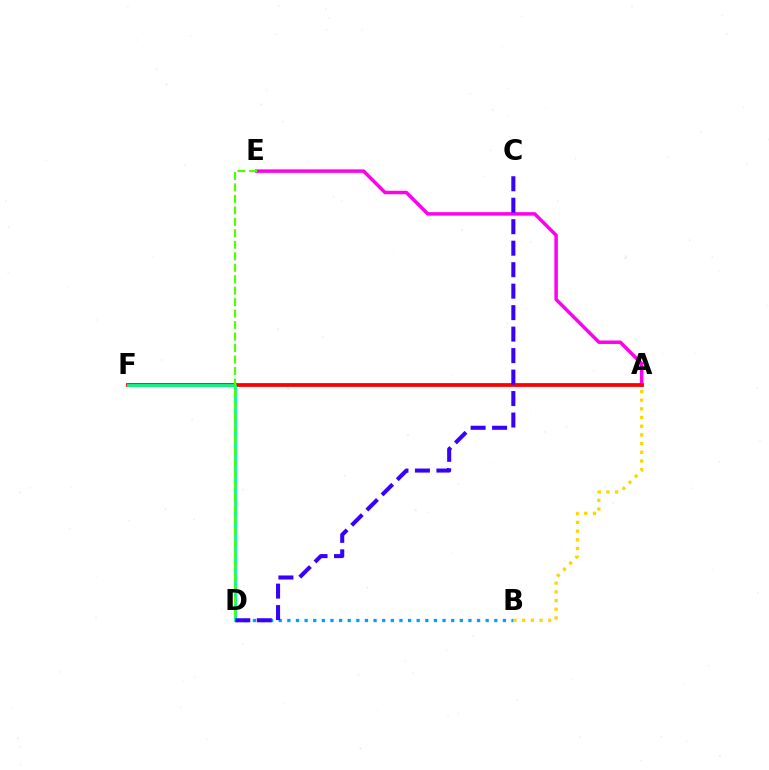{('B', 'D'): [{'color': '#009eff', 'line_style': 'dotted', 'thickness': 2.34}], ('A', 'E'): [{'color': '#ff00ed', 'line_style': 'solid', 'thickness': 2.51}], ('A', 'F'): [{'color': '#ff0000', 'line_style': 'solid', 'thickness': 2.72}], ('D', 'F'): [{'color': '#00ff86', 'line_style': 'solid', 'thickness': 2.06}], ('D', 'E'): [{'color': '#4fff00', 'line_style': 'dashed', 'thickness': 1.56}], ('C', 'D'): [{'color': '#3700ff', 'line_style': 'dashed', 'thickness': 2.92}], ('A', 'B'): [{'color': '#ffd500', 'line_style': 'dotted', 'thickness': 2.36}]}